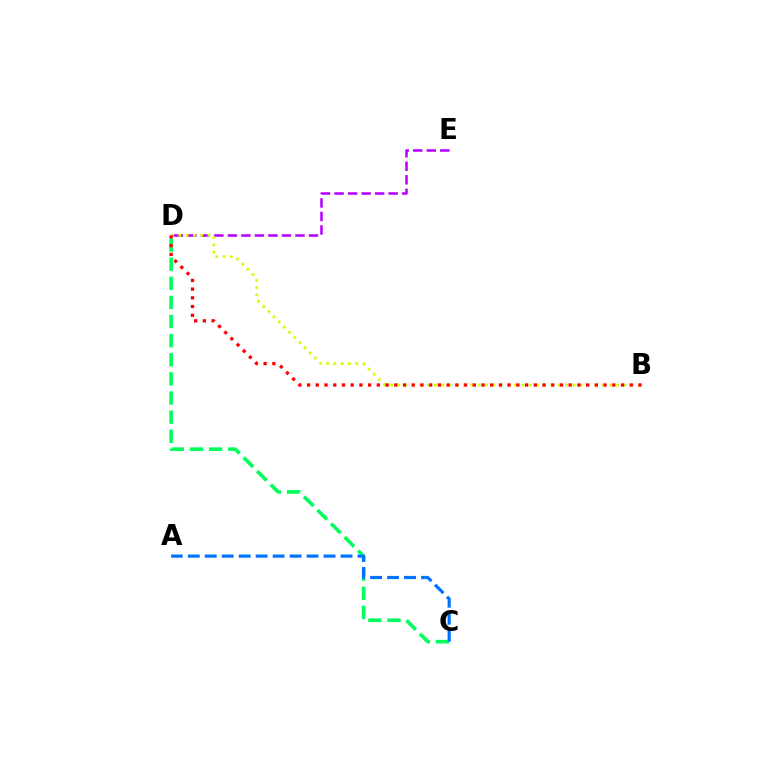{('C', 'D'): [{'color': '#00ff5c', 'line_style': 'dashed', 'thickness': 2.6}], ('D', 'E'): [{'color': '#b900ff', 'line_style': 'dashed', 'thickness': 1.84}], ('A', 'C'): [{'color': '#0074ff', 'line_style': 'dashed', 'thickness': 2.31}], ('B', 'D'): [{'color': '#d1ff00', 'line_style': 'dotted', 'thickness': 1.98}, {'color': '#ff0000', 'line_style': 'dotted', 'thickness': 2.37}]}